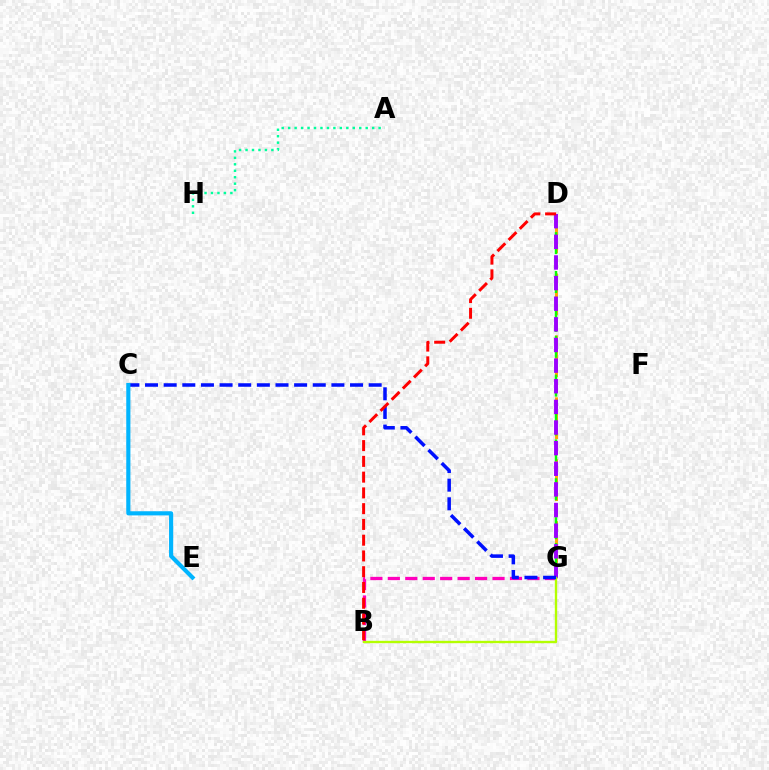{('D', 'G'): [{'color': '#ffa500', 'line_style': 'dashed', 'thickness': 2.1}, {'color': '#08ff00', 'line_style': 'dashed', 'thickness': 1.76}, {'color': '#9b00ff', 'line_style': 'dashed', 'thickness': 2.8}], ('B', 'G'): [{'color': '#ff00bd', 'line_style': 'dashed', 'thickness': 2.37}, {'color': '#b3ff00', 'line_style': 'solid', 'thickness': 1.7}], ('A', 'H'): [{'color': '#00ff9d', 'line_style': 'dotted', 'thickness': 1.76}], ('C', 'G'): [{'color': '#0010ff', 'line_style': 'dashed', 'thickness': 2.53}], ('C', 'E'): [{'color': '#00b5ff', 'line_style': 'solid', 'thickness': 2.98}], ('B', 'D'): [{'color': '#ff0000', 'line_style': 'dashed', 'thickness': 2.14}]}